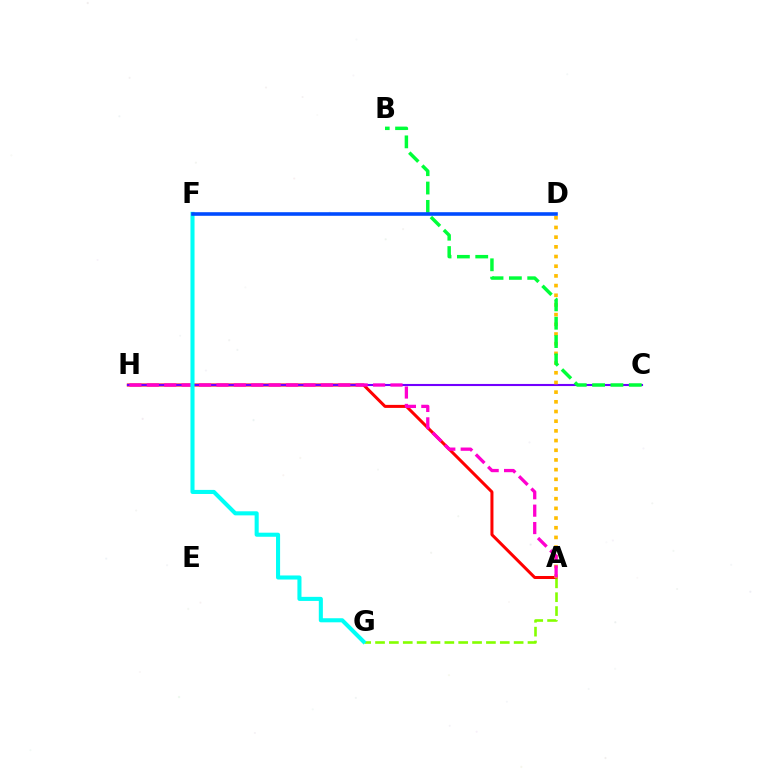{('A', 'H'): [{'color': '#ff0000', 'line_style': 'solid', 'thickness': 2.17}, {'color': '#ff00cf', 'line_style': 'dashed', 'thickness': 2.36}], ('C', 'H'): [{'color': '#7200ff', 'line_style': 'solid', 'thickness': 1.52}], ('A', 'D'): [{'color': '#ffbd00', 'line_style': 'dotted', 'thickness': 2.63}], ('B', 'C'): [{'color': '#00ff39', 'line_style': 'dashed', 'thickness': 2.49}], ('A', 'G'): [{'color': '#84ff00', 'line_style': 'dashed', 'thickness': 1.88}], ('F', 'G'): [{'color': '#00fff6', 'line_style': 'solid', 'thickness': 2.93}], ('D', 'F'): [{'color': '#004bff', 'line_style': 'solid', 'thickness': 2.59}]}